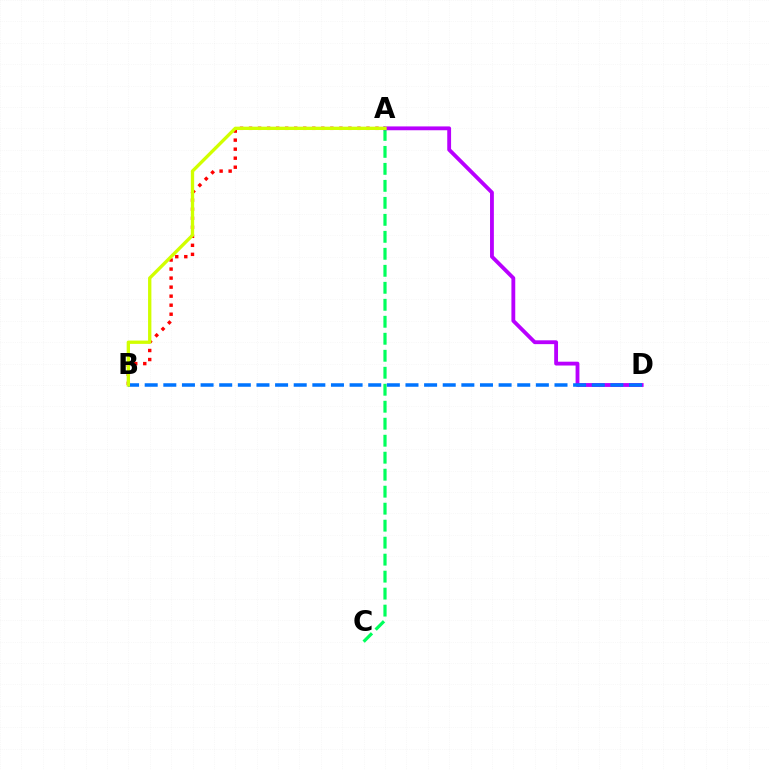{('A', 'C'): [{'color': '#00ff5c', 'line_style': 'dashed', 'thickness': 2.31}], ('A', 'B'): [{'color': '#ff0000', 'line_style': 'dotted', 'thickness': 2.45}, {'color': '#d1ff00', 'line_style': 'solid', 'thickness': 2.4}], ('A', 'D'): [{'color': '#b900ff', 'line_style': 'solid', 'thickness': 2.76}], ('B', 'D'): [{'color': '#0074ff', 'line_style': 'dashed', 'thickness': 2.53}]}